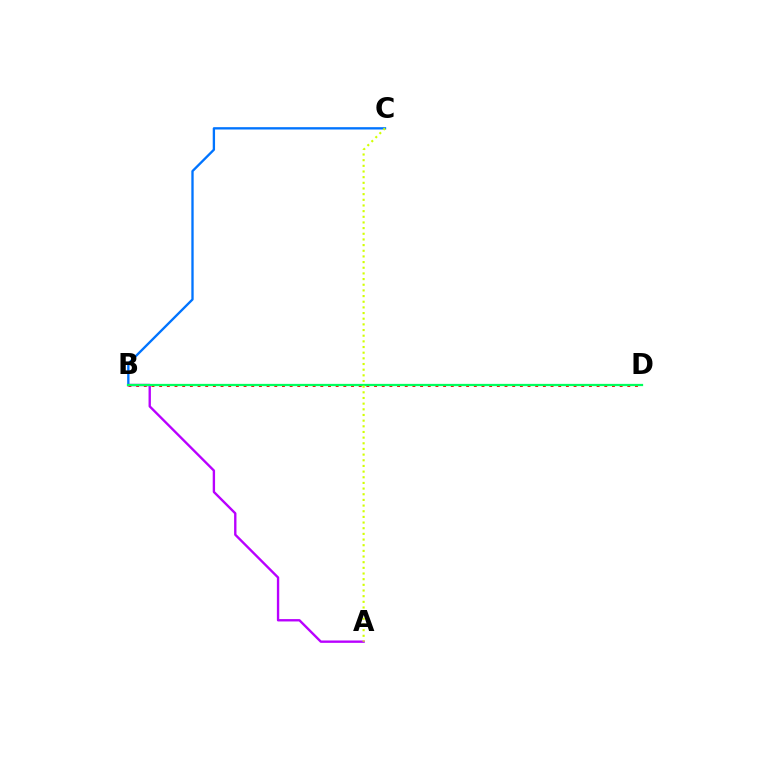{('B', 'C'): [{'color': '#0074ff', 'line_style': 'solid', 'thickness': 1.68}], ('B', 'D'): [{'color': '#ff0000', 'line_style': 'dotted', 'thickness': 2.09}, {'color': '#00ff5c', 'line_style': 'solid', 'thickness': 1.63}], ('A', 'B'): [{'color': '#b900ff', 'line_style': 'solid', 'thickness': 1.7}], ('A', 'C'): [{'color': '#d1ff00', 'line_style': 'dotted', 'thickness': 1.54}]}